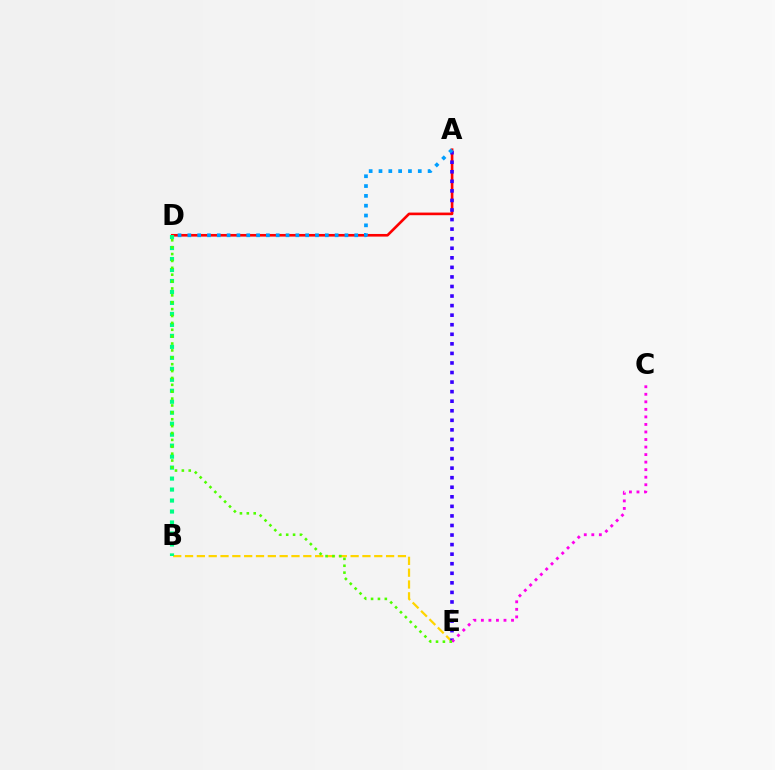{('A', 'D'): [{'color': '#ff0000', 'line_style': 'solid', 'thickness': 1.89}, {'color': '#009eff', 'line_style': 'dotted', 'thickness': 2.67}], ('B', 'E'): [{'color': '#ffd500', 'line_style': 'dashed', 'thickness': 1.61}], ('A', 'E'): [{'color': '#3700ff', 'line_style': 'dotted', 'thickness': 2.6}], ('C', 'E'): [{'color': '#ff00ed', 'line_style': 'dotted', 'thickness': 2.05}], ('B', 'D'): [{'color': '#00ff86', 'line_style': 'dotted', 'thickness': 2.98}], ('D', 'E'): [{'color': '#4fff00', 'line_style': 'dotted', 'thickness': 1.87}]}